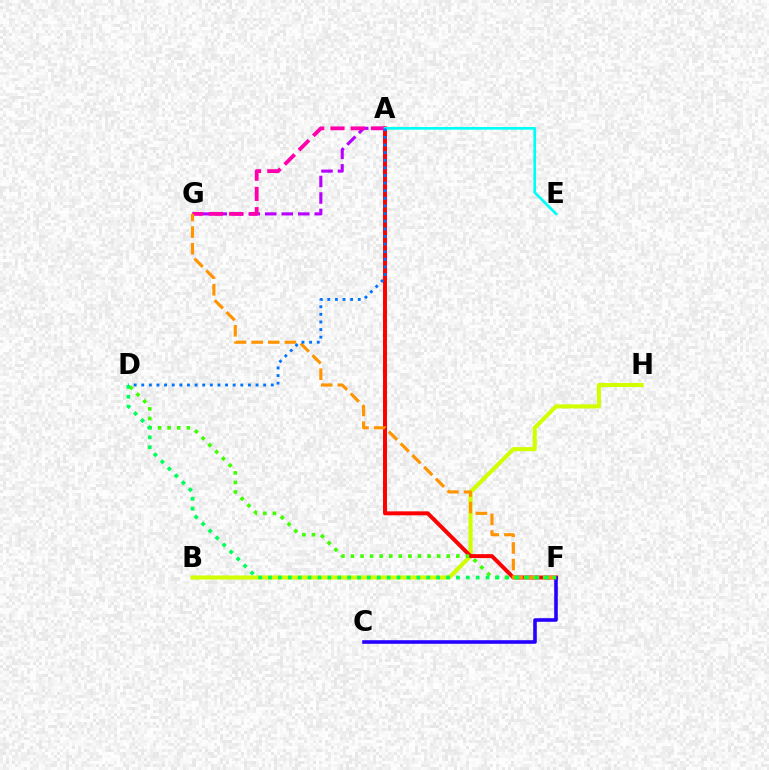{('A', 'G'): [{'color': '#b900ff', 'line_style': 'dashed', 'thickness': 2.24}, {'color': '#ff00ac', 'line_style': 'dashed', 'thickness': 2.75}], ('B', 'H'): [{'color': '#d1ff00', 'line_style': 'solid', 'thickness': 2.94}], ('A', 'F'): [{'color': '#ff0000', 'line_style': 'solid', 'thickness': 2.84}], ('C', 'F'): [{'color': '#2500ff', 'line_style': 'solid', 'thickness': 2.58}], ('F', 'G'): [{'color': '#ff9400', 'line_style': 'dashed', 'thickness': 2.26}], ('A', 'E'): [{'color': '#00fff6', 'line_style': 'solid', 'thickness': 1.94}], ('D', 'F'): [{'color': '#3dff00', 'line_style': 'dotted', 'thickness': 2.6}, {'color': '#00ff5c', 'line_style': 'dotted', 'thickness': 2.69}], ('A', 'D'): [{'color': '#0074ff', 'line_style': 'dotted', 'thickness': 2.07}]}